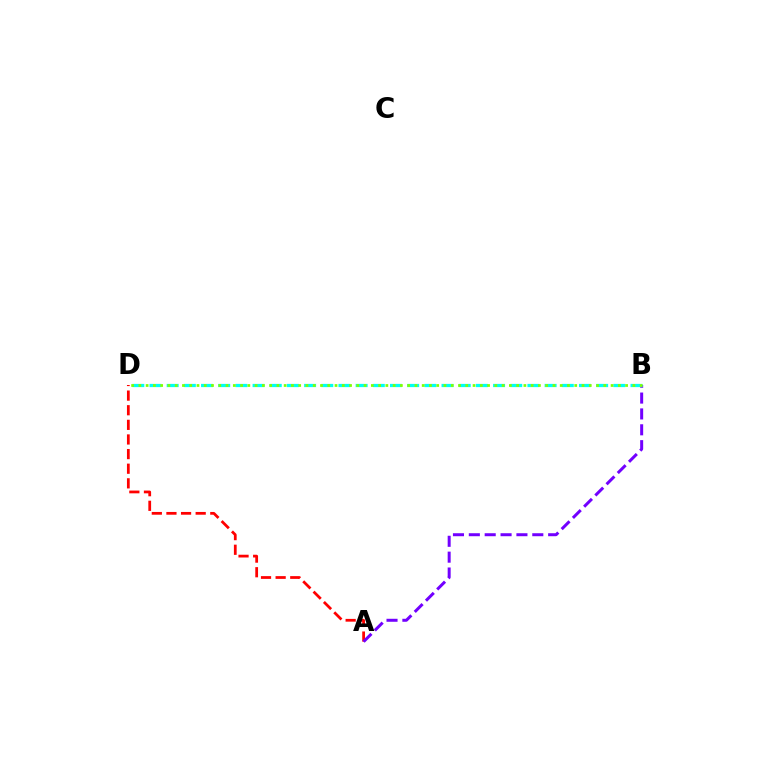{('A', 'D'): [{'color': '#ff0000', 'line_style': 'dashed', 'thickness': 1.99}], ('A', 'B'): [{'color': '#7200ff', 'line_style': 'dashed', 'thickness': 2.16}], ('B', 'D'): [{'color': '#00fff6', 'line_style': 'dashed', 'thickness': 2.33}, {'color': '#84ff00', 'line_style': 'dotted', 'thickness': 1.97}]}